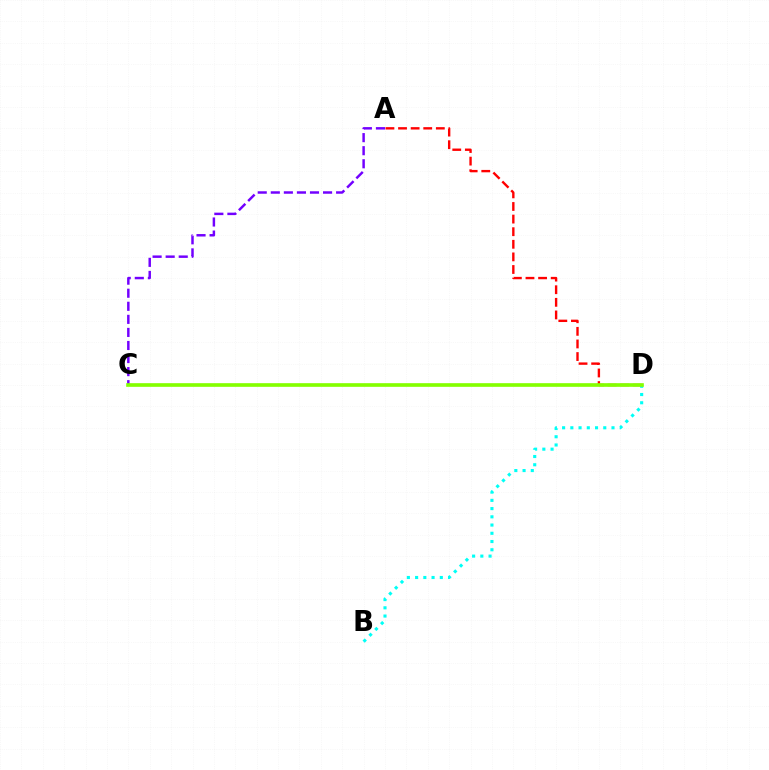{('A', 'D'): [{'color': '#ff0000', 'line_style': 'dashed', 'thickness': 1.71}], ('A', 'C'): [{'color': '#7200ff', 'line_style': 'dashed', 'thickness': 1.77}], ('B', 'D'): [{'color': '#00fff6', 'line_style': 'dotted', 'thickness': 2.24}], ('C', 'D'): [{'color': '#84ff00', 'line_style': 'solid', 'thickness': 2.63}]}